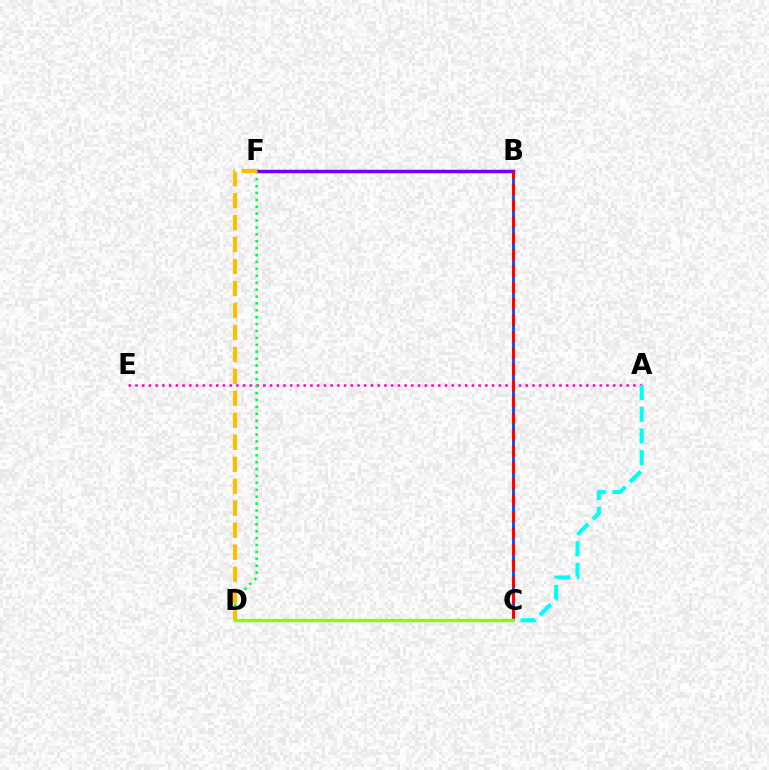{('B', 'C'): [{'color': '#004bff', 'line_style': 'solid', 'thickness': 2.04}, {'color': '#ff0000', 'line_style': 'dashed', 'thickness': 2.22}], ('A', 'E'): [{'color': '#ff00cf', 'line_style': 'dotted', 'thickness': 1.83}], ('B', 'F'): [{'color': '#7200ff', 'line_style': 'solid', 'thickness': 2.51}], ('D', 'F'): [{'color': '#00ff39', 'line_style': 'dotted', 'thickness': 1.88}, {'color': '#ffbd00', 'line_style': 'dashed', 'thickness': 2.98}], ('C', 'D'): [{'color': '#84ff00', 'line_style': 'solid', 'thickness': 2.38}], ('A', 'C'): [{'color': '#00fff6', 'line_style': 'dashed', 'thickness': 2.95}]}